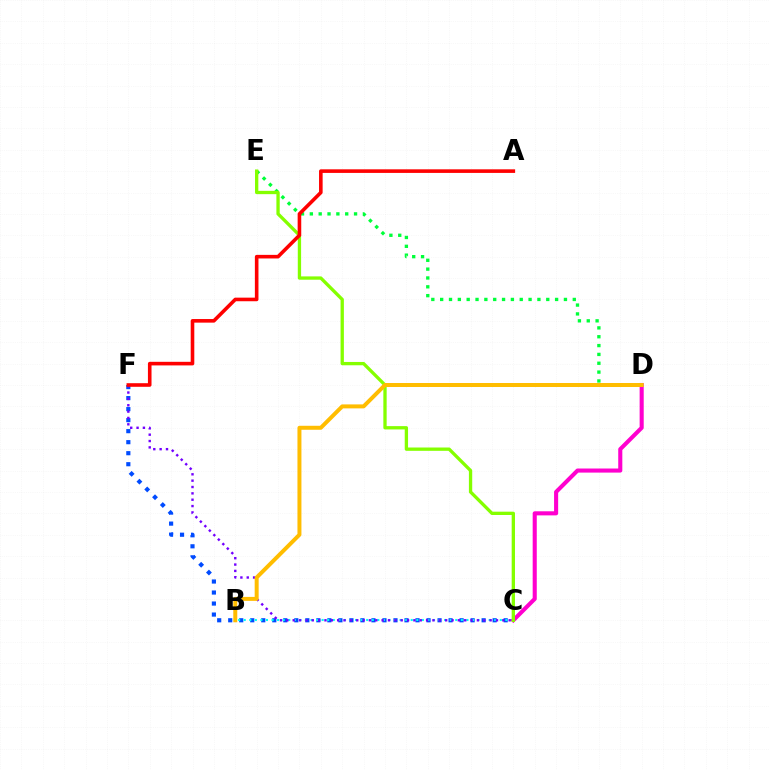{('C', 'F'): [{'color': '#004bff', 'line_style': 'dotted', 'thickness': 2.99}, {'color': '#7200ff', 'line_style': 'dotted', 'thickness': 1.73}], ('B', 'C'): [{'color': '#00fff6', 'line_style': 'dotted', 'thickness': 1.51}], ('D', 'E'): [{'color': '#00ff39', 'line_style': 'dotted', 'thickness': 2.4}], ('C', 'D'): [{'color': '#ff00cf', 'line_style': 'solid', 'thickness': 2.94}], ('C', 'E'): [{'color': '#84ff00', 'line_style': 'solid', 'thickness': 2.39}], ('A', 'F'): [{'color': '#ff0000', 'line_style': 'solid', 'thickness': 2.59}], ('B', 'D'): [{'color': '#ffbd00', 'line_style': 'solid', 'thickness': 2.87}]}